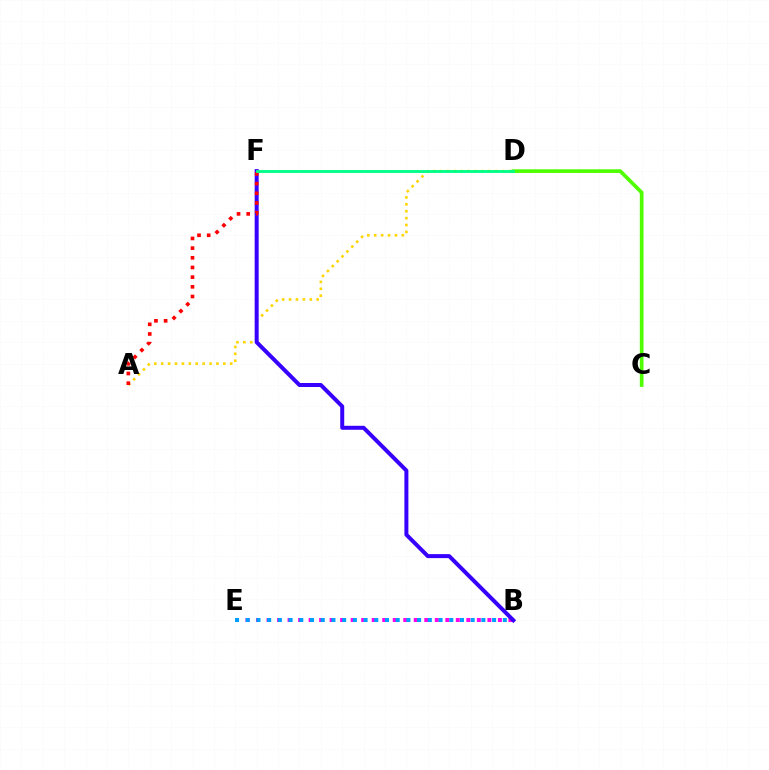{('B', 'E'): [{'color': '#ff00ed', 'line_style': 'dotted', 'thickness': 2.86}, {'color': '#009eff', 'line_style': 'dotted', 'thickness': 2.91}], ('C', 'D'): [{'color': '#4fff00', 'line_style': 'solid', 'thickness': 2.66}], ('A', 'D'): [{'color': '#ffd500', 'line_style': 'dotted', 'thickness': 1.88}], ('B', 'F'): [{'color': '#3700ff', 'line_style': 'solid', 'thickness': 2.87}], ('A', 'F'): [{'color': '#ff0000', 'line_style': 'dotted', 'thickness': 2.63}], ('D', 'F'): [{'color': '#00ff86', 'line_style': 'solid', 'thickness': 2.06}]}